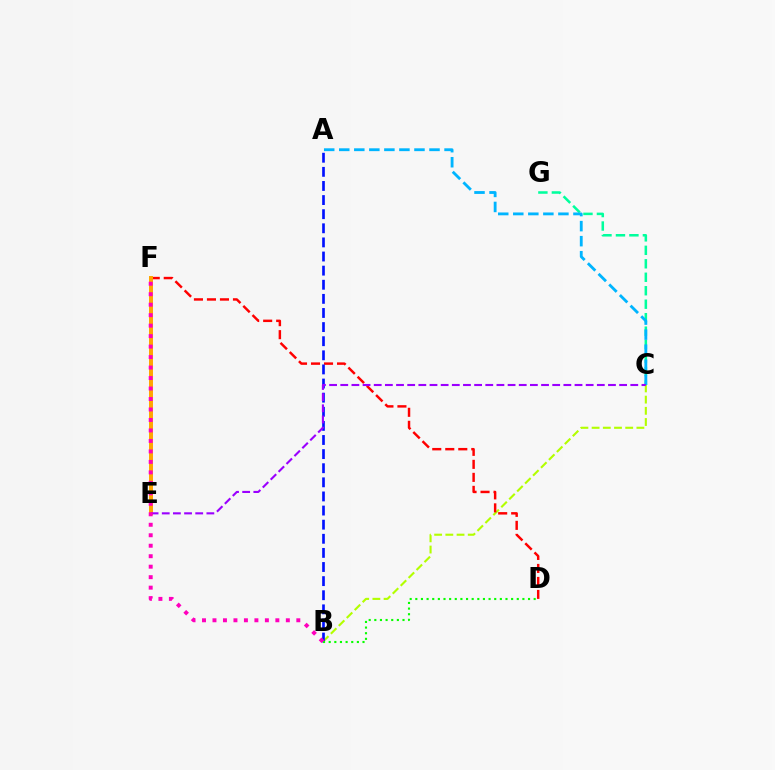{('C', 'G'): [{'color': '#00ff9d', 'line_style': 'dashed', 'thickness': 1.83}], ('B', 'C'): [{'color': '#b3ff00', 'line_style': 'dashed', 'thickness': 1.52}], ('D', 'F'): [{'color': '#ff0000', 'line_style': 'dashed', 'thickness': 1.77}], ('A', 'B'): [{'color': '#0010ff', 'line_style': 'dashed', 'thickness': 1.92}], ('E', 'F'): [{'color': '#ffa500', 'line_style': 'solid', 'thickness': 2.86}], ('A', 'C'): [{'color': '#00b5ff', 'line_style': 'dashed', 'thickness': 2.04}], ('C', 'E'): [{'color': '#9b00ff', 'line_style': 'dashed', 'thickness': 1.52}], ('B', 'D'): [{'color': '#08ff00', 'line_style': 'dotted', 'thickness': 1.53}], ('B', 'F'): [{'color': '#ff00bd', 'line_style': 'dotted', 'thickness': 2.85}]}